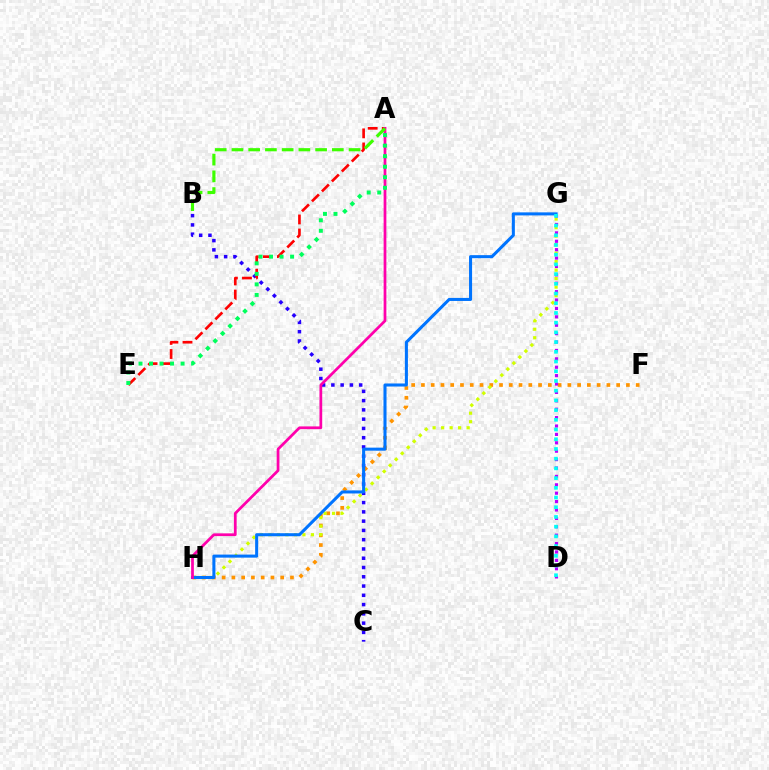{('F', 'H'): [{'color': '#ff9400', 'line_style': 'dotted', 'thickness': 2.65}], ('G', 'H'): [{'color': '#d1ff00', 'line_style': 'dotted', 'thickness': 2.31}, {'color': '#0074ff', 'line_style': 'solid', 'thickness': 2.2}], ('B', 'C'): [{'color': '#2500ff', 'line_style': 'dotted', 'thickness': 2.52}], ('A', 'E'): [{'color': '#ff0000', 'line_style': 'dashed', 'thickness': 1.91}, {'color': '#00ff5c', 'line_style': 'dotted', 'thickness': 2.86}], ('D', 'G'): [{'color': '#b900ff', 'line_style': 'dotted', 'thickness': 2.28}, {'color': '#00fff6', 'line_style': 'dotted', 'thickness': 2.64}], ('A', 'H'): [{'color': '#ff00ac', 'line_style': 'solid', 'thickness': 1.98}], ('A', 'B'): [{'color': '#3dff00', 'line_style': 'dashed', 'thickness': 2.27}]}